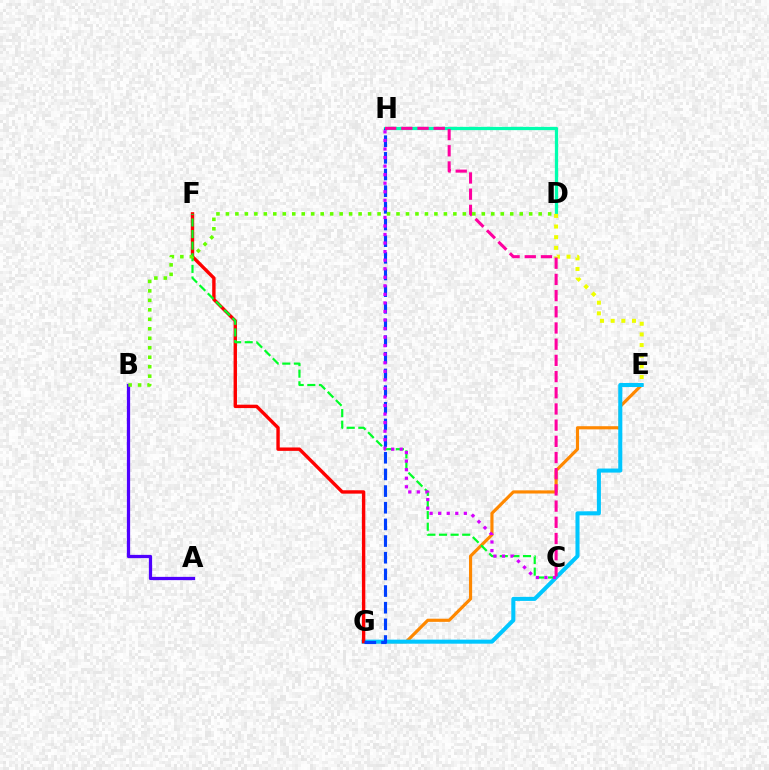{('D', 'H'): [{'color': '#00ffaf', 'line_style': 'solid', 'thickness': 2.35}], ('D', 'E'): [{'color': '#eeff00', 'line_style': 'dotted', 'thickness': 2.89}], ('E', 'G'): [{'color': '#ff8800', 'line_style': 'solid', 'thickness': 2.27}, {'color': '#00c7ff', 'line_style': 'solid', 'thickness': 2.92}], ('F', 'G'): [{'color': '#ff0000', 'line_style': 'solid', 'thickness': 2.44}], ('C', 'F'): [{'color': '#00ff27', 'line_style': 'dashed', 'thickness': 1.58}], ('A', 'B'): [{'color': '#4f00ff', 'line_style': 'solid', 'thickness': 2.35}], ('G', 'H'): [{'color': '#003fff', 'line_style': 'dashed', 'thickness': 2.26}], ('C', 'H'): [{'color': '#d600ff', 'line_style': 'dotted', 'thickness': 2.32}, {'color': '#ff00a0', 'line_style': 'dashed', 'thickness': 2.2}], ('B', 'D'): [{'color': '#66ff00', 'line_style': 'dotted', 'thickness': 2.57}]}